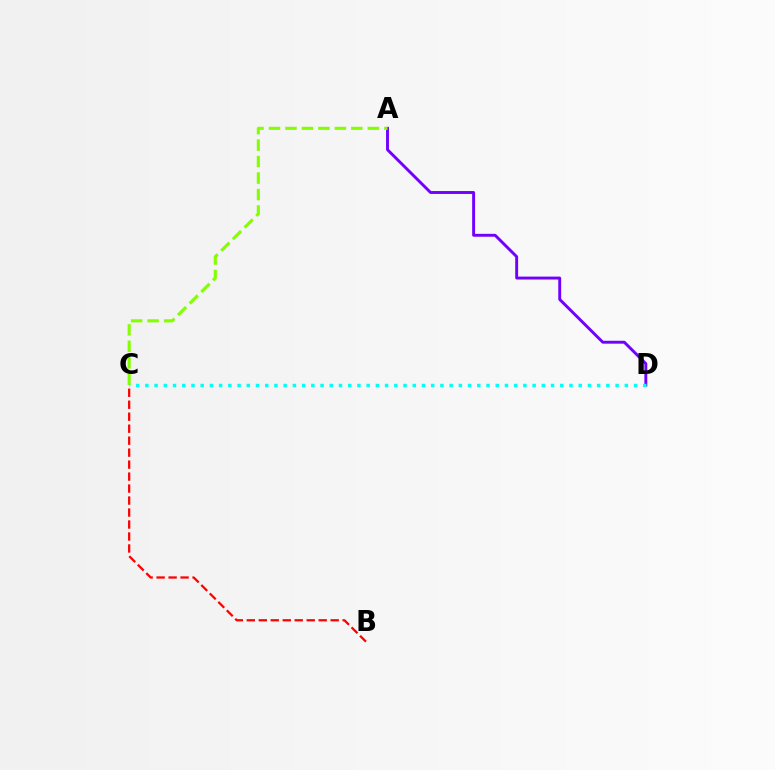{('A', 'D'): [{'color': '#7200ff', 'line_style': 'solid', 'thickness': 2.1}], ('A', 'C'): [{'color': '#84ff00', 'line_style': 'dashed', 'thickness': 2.24}], ('C', 'D'): [{'color': '#00fff6', 'line_style': 'dotted', 'thickness': 2.51}], ('B', 'C'): [{'color': '#ff0000', 'line_style': 'dashed', 'thickness': 1.63}]}